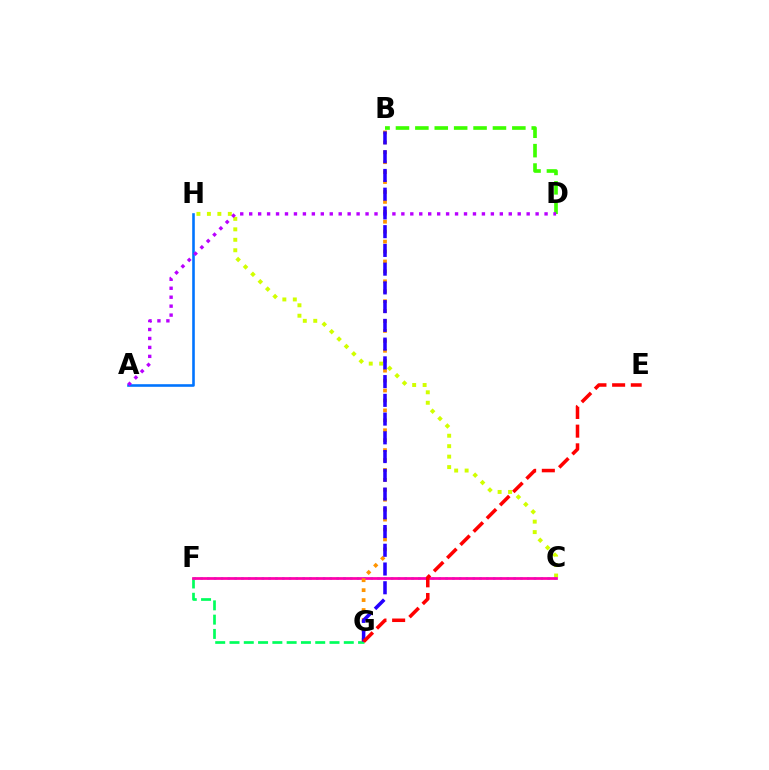{('C', 'H'): [{'color': '#d1ff00', 'line_style': 'dotted', 'thickness': 2.84}], ('F', 'G'): [{'color': '#00ff5c', 'line_style': 'dashed', 'thickness': 1.94}], ('C', 'F'): [{'color': '#00fff6', 'line_style': 'dotted', 'thickness': 1.85}, {'color': '#ff00ac', 'line_style': 'solid', 'thickness': 1.98}], ('B', 'D'): [{'color': '#3dff00', 'line_style': 'dashed', 'thickness': 2.63}], ('B', 'G'): [{'color': '#ff9400', 'line_style': 'dotted', 'thickness': 2.7}, {'color': '#2500ff', 'line_style': 'dashed', 'thickness': 2.55}], ('A', 'H'): [{'color': '#0074ff', 'line_style': 'solid', 'thickness': 1.88}], ('A', 'D'): [{'color': '#b900ff', 'line_style': 'dotted', 'thickness': 2.43}], ('E', 'G'): [{'color': '#ff0000', 'line_style': 'dashed', 'thickness': 2.54}]}